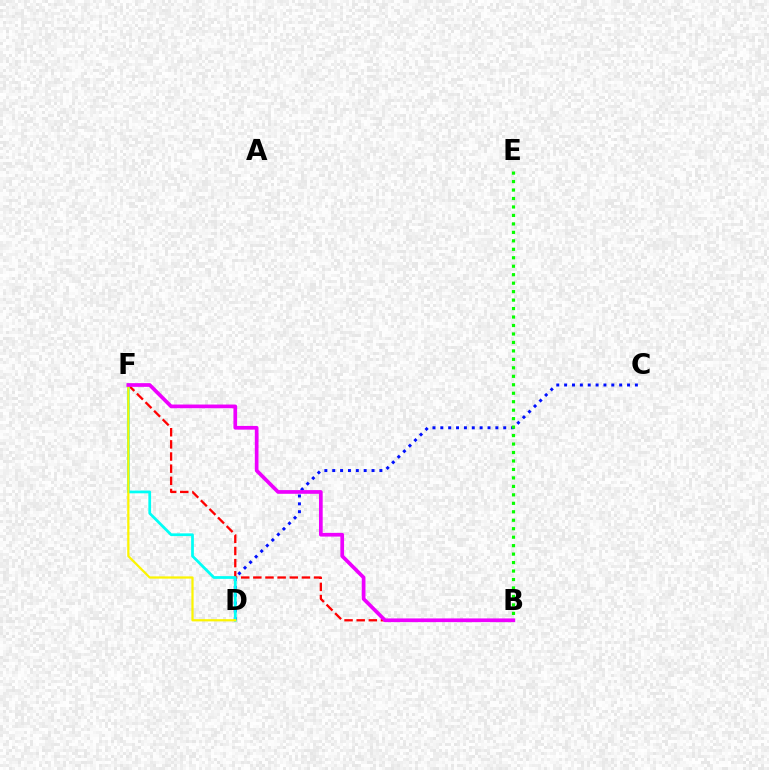{('B', 'F'): [{'color': '#ff0000', 'line_style': 'dashed', 'thickness': 1.65}, {'color': '#ee00ff', 'line_style': 'solid', 'thickness': 2.67}], ('C', 'D'): [{'color': '#0010ff', 'line_style': 'dotted', 'thickness': 2.14}], ('D', 'F'): [{'color': '#00fff6', 'line_style': 'solid', 'thickness': 1.98}, {'color': '#fcf500', 'line_style': 'solid', 'thickness': 1.6}], ('B', 'E'): [{'color': '#08ff00', 'line_style': 'dotted', 'thickness': 2.3}]}